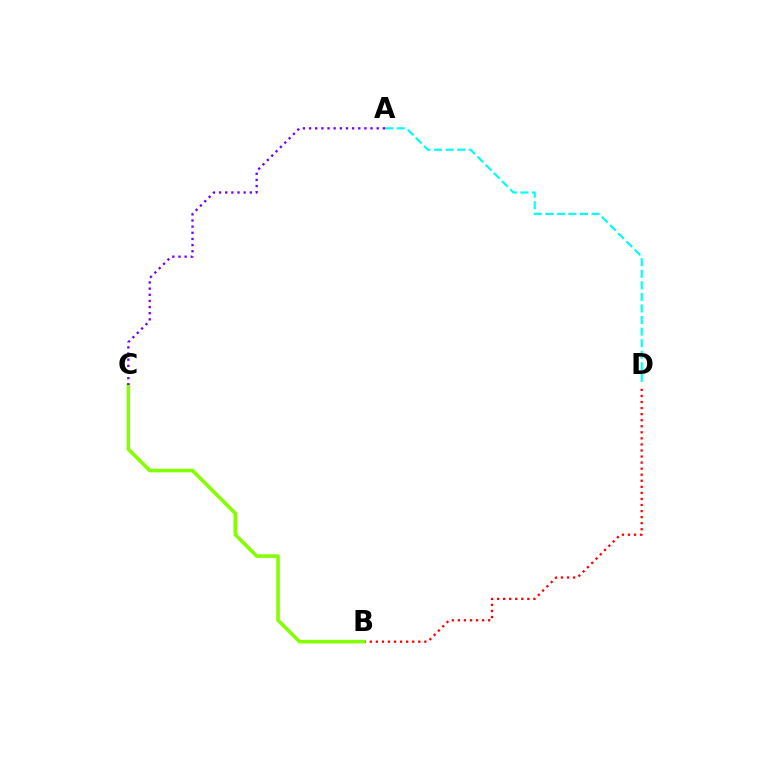{('A', 'D'): [{'color': '#00fff6', 'line_style': 'dashed', 'thickness': 1.57}], ('B', 'D'): [{'color': '#ff0000', 'line_style': 'dotted', 'thickness': 1.65}], ('B', 'C'): [{'color': '#84ff00', 'line_style': 'solid', 'thickness': 2.58}], ('A', 'C'): [{'color': '#7200ff', 'line_style': 'dotted', 'thickness': 1.67}]}